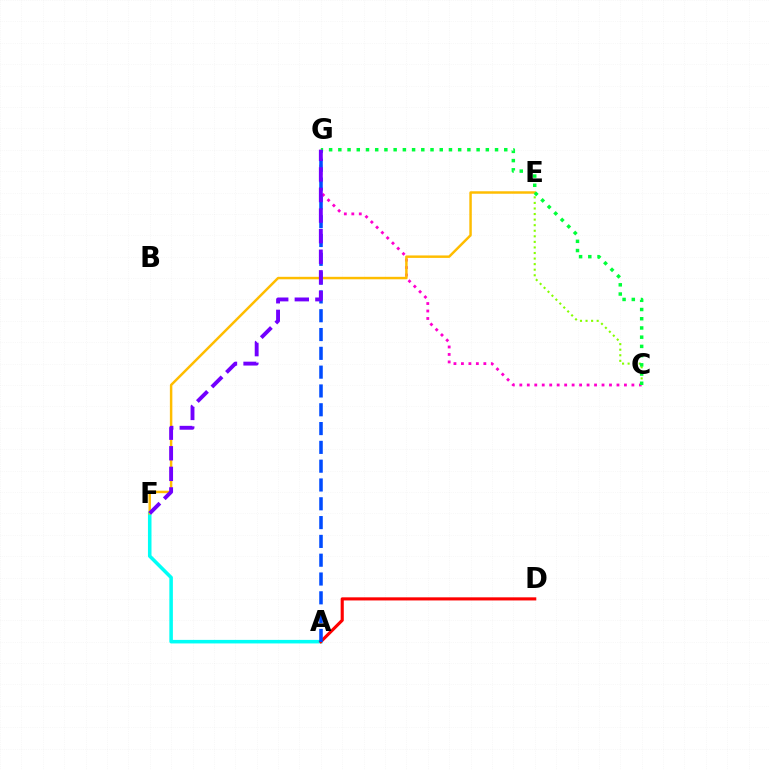{('A', 'F'): [{'color': '#00fff6', 'line_style': 'solid', 'thickness': 2.55}], ('C', 'G'): [{'color': '#ff00cf', 'line_style': 'dotted', 'thickness': 2.03}, {'color': '#00ff39', 'line_style': 'dotted', 'thickness': 2.5}], ('E', 'F'): [{'color': '#ffbd00', 'line_style': 'solid', 'thickness': 1.78}], ('C', 'E'): [{'color': '#84ff00', 'line_style': 'dotted', 'thickness': 1.51}], ('A', 'D'): [{'color': '#ff0000', 'line_style': 'solid', 'thickness': 2.24}], ('A', 'G'): [{'color': '#004bff', 'line_style': 'dashed', 'thickness': 2.55}], ('F', 'G'): [{'color': '#7200ff', 'line_style': 'dashed', 'thickness': 2.8}]}